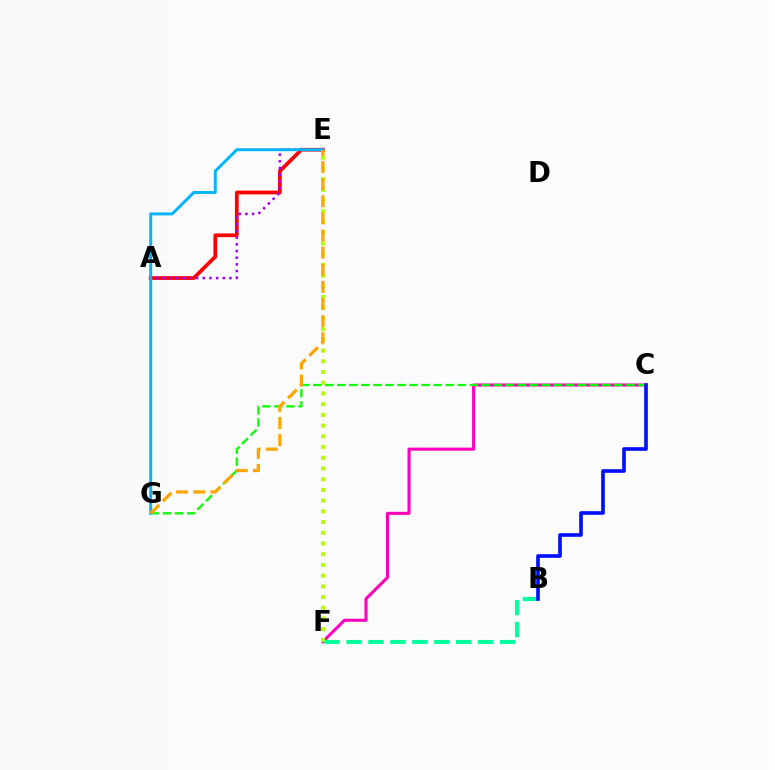{('C', 'F'): [{'color': '#ff00bd', 'line_style': 'solid', 'thickness': 2.21}], ('A', 'E'): [{'color': '#ff0000', 'line_style': 'solid', 'thickness': 2.68}, {'color': '#9b00ff', 'line_style': 'dotted', 'thickness': 1.81}], ('E', 'F'): [{'color': '#b3ff00', 'line_style': 'dotted', 'thickness': 2.91}], ('B', 'F'): [{'color': '#00ff9d', 'line_style': 'dashed', 'thickness': 2.98}], ('C', 'G'): [{'color': '#08ff00', 'line_style': 'dashed', 'thickness': 1.64}], ('E', 'G'): [{'color': '#00b5ff', 'line_style': 'solid', 'thickness': 2.12}, {'color': '#ffa500', 'line_style': 'dashed', 'thickness': 2.33}], ('B', 'C'): [{'color': '#0010ff', 'line_style': 'solid', 'thickness': 2.63}]}